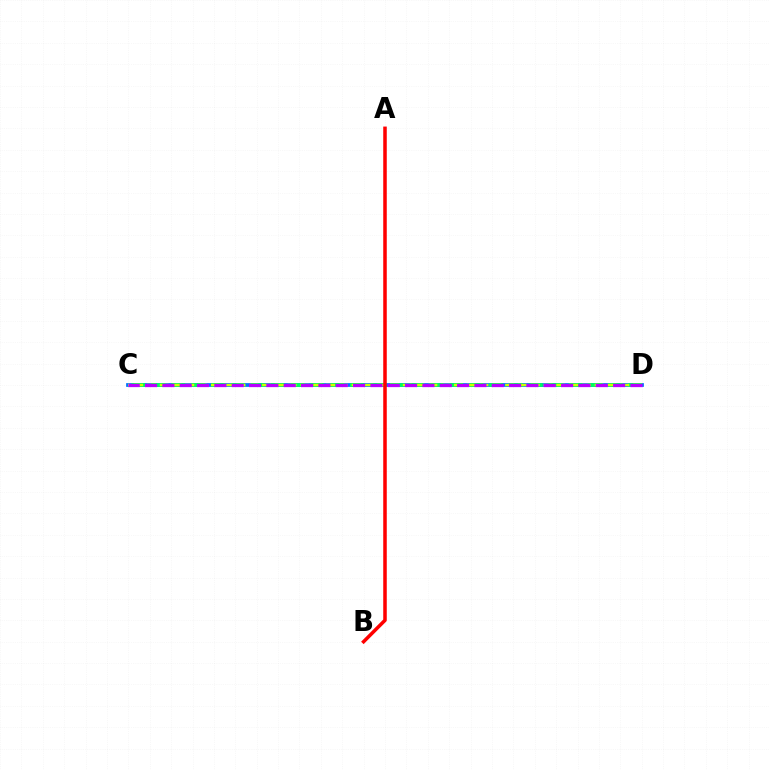{('C', 'D'): [{'color': '#0074ff', 'line_style': 'solid', 'thickness': 2.7}, {'color': '#00ff5c', 'line_style': 'dashed', 'thickness': 2.7}, {'color': '#d1ff00', 'line_style': 'dashed', 'thickness': 1.74}, {'color': '#b900ff', 'line_style': 'dashed', 'thickness': 2.36}], ('A', 'B'): [{'color': '#ff0000', 'line_style': 'solid', 'thickness': 2.54}]}